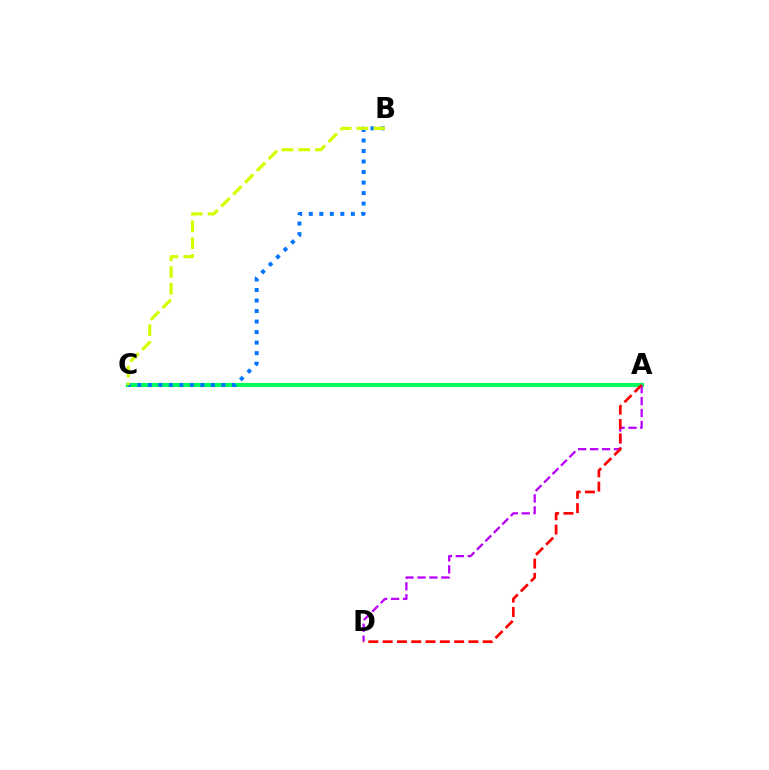{('A', 'C'): [{'color': '#00ff5c', 'line_style': 'solid', 'thickness': 2.96}], ('A', 'D'): [{'color': '#b900ff', 'line_style': 'dashed', 'thickness': 1.62}, {'color': '#ff0000', 'line_style': 'dashed', 'thickness': 1.94}], ('B', 'C'): [{'color': '#0074ff', 'line_style': 'dotted', 'thickness': 2.86}, {'color': '#d1ff00', 'line_style': 'dashed', 'thickness': 2.28}]}